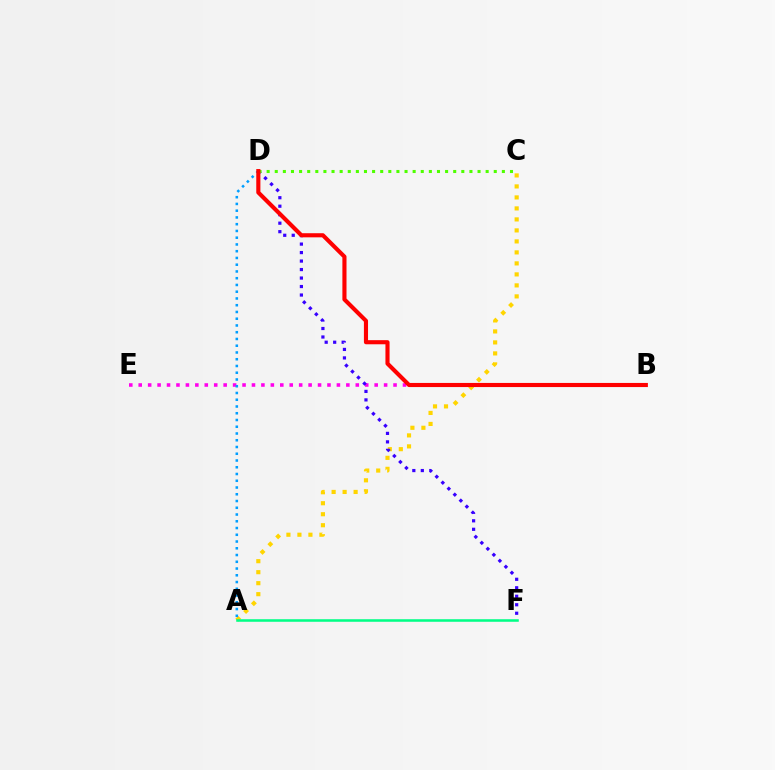{('B', 'E'): [{'color': '#ff00ed', 'line_style': 'dotted', 'thickness': 2.56}], ('A', 'C'): [{'color': '#ffd500', 'line_style': 'dotted', 'thickness': 2.99}], ('D', 'F'): [{'color': '#3700ff', 'line_style': 'dotted', 'thickness': 2.31}], ('A', 'F'): [{'color': '#00ff86', 'line_style': 'solid', 'thickness': 1.83}], ('A', 'D'): [{'color': '#009eff', 'line_style': 'dotted', 'thickness': 1.83}], ('C', 'D'): [{'color': '#4fff00', 'line_style': 'dotted', 'thickness': 2.2}], ('B', 'D'): [{'color': '#ff0000', 'line_style': 'solid', 'thickness': 2.96}]}